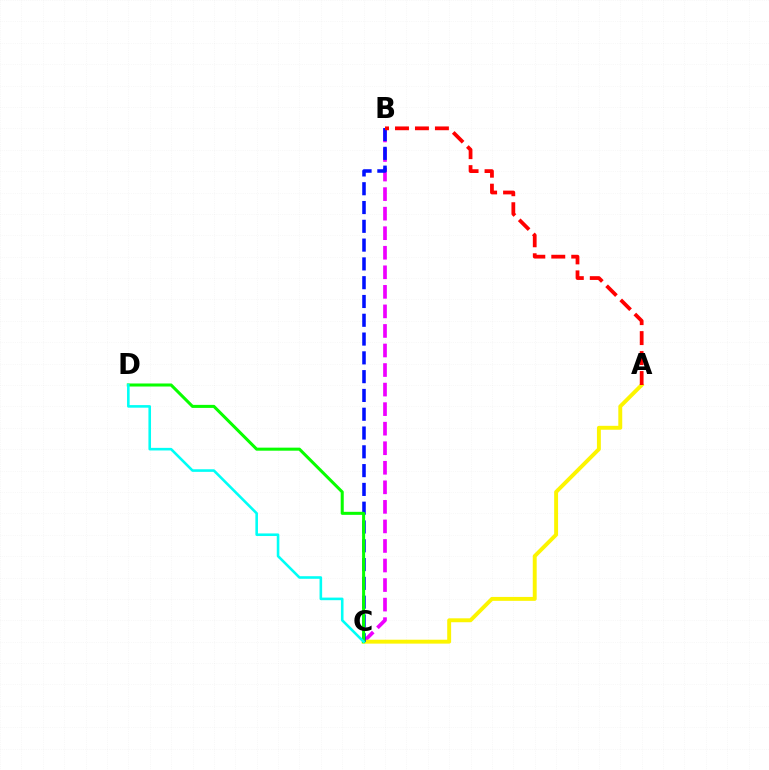{('B', 'C'): [{'color': '#ee00ff', 'line_style': 'dashed', 'thickness': 2.66}, {'color': '#0010ff', 'line_style': 'dashed', 'thickness': 2.55}], ('A', 'C'): [{'color': '#fcf500', 'line_style': 'solid', 'thickness': 2.82}], ('A', 'B'): [{'color': '#ff0000', 'line_style': 'dashed', 'thickness': 2.71}], ('C', 'D'): [{'color': '#08ff00', 'line_style': 'solid', 'thickness': 2.19}, {'color': '#00fff6', 'line_style': 'solid', 'thickness': 1.87}]}